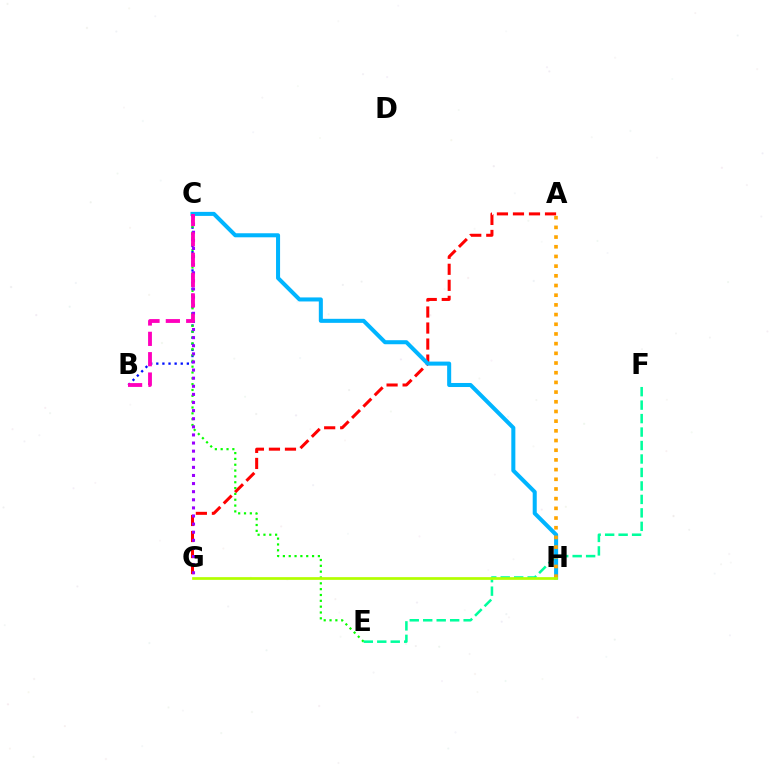{('A', 'G'): [{'color': '#ff0000', 'line_style': 'dashed', 'thickness': 2.18}], ('B', 'C'): [{'color': '#0010ff', 'line_style': 'dotted', 'thickness': 1.66}, {'color': '#ff00bd', 'line_style': 'dashed', 'thickness': 2.76}], ('C', 'E'): [{'color': '#08ff00', 'line_style': 'dotted', 'thickness': 1.58}], ('E', 'F'): [{'color': '#00ff9d', 'line_style': 'dashed', 'thickness': 1.83}], ('C', 'G'): [{'color': '#9b00ff', 'line_style': 'dotted', 'thickness': 2.2}], ('C', 'H'): [{'color': '#00b5ff', 'line_style': 'solid', 'thickness': 2.91}], ('A', 'H'): [{'color': '#ffa500', 'line_style': 'dotted', 'thickness': 2.63}], ('G', 'H'): [{'color': '#b3ff00', 'line_style': 'solid', 'thickness': 1.96}]}